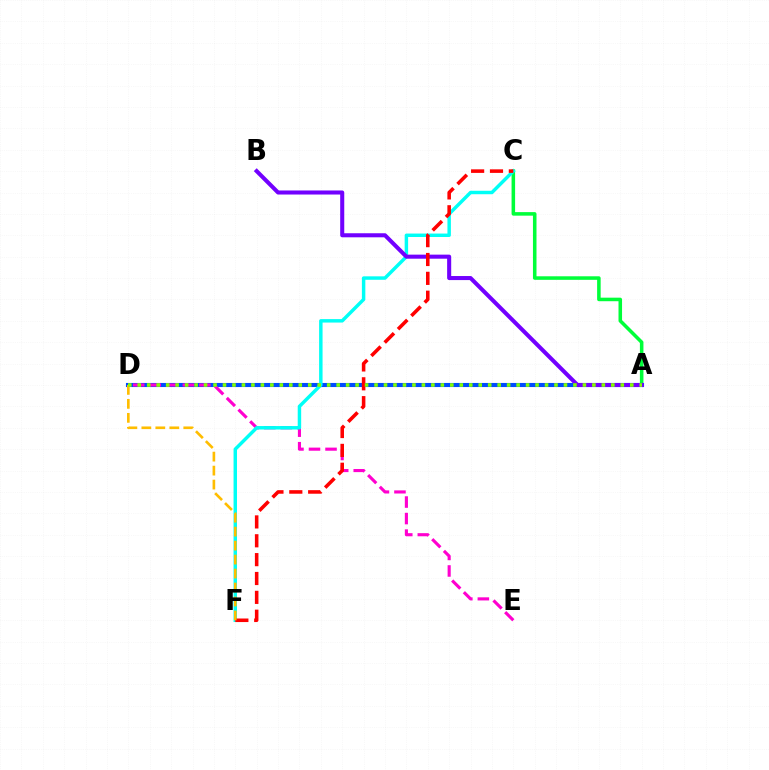{('A', 'C'): [{'color': '#00ff39', 'line_style': 'solid', 'thickness': 2.55}], ('A', 'D'): [{'color': '#004bff', 'line_style': 'solid', 'thickness': 2.94}, {'color': '#84ff00', 'line_style': 'dotted', 'thickness': 2.57}], ('D', 'E'): [{'color': '#ff00cf', 'line_style': 'dashed', 'thickness': 2.25}], ('C', 'F'): [{'color': '#00fff6', 'line_style': 'solid', 'thickness': 2.49}, {'color': '#ff0000', 'line_style': 'dashed', 'thickness': 2.56}], ('A', 'B'): [{'color': '#7200ff', 'line_style': 'solid', 'thickness': 2.92}], ('D', 'F'): [{'color': '#ffbd00', 'line_style': 'dashed', 'thickness': 1.9}]}